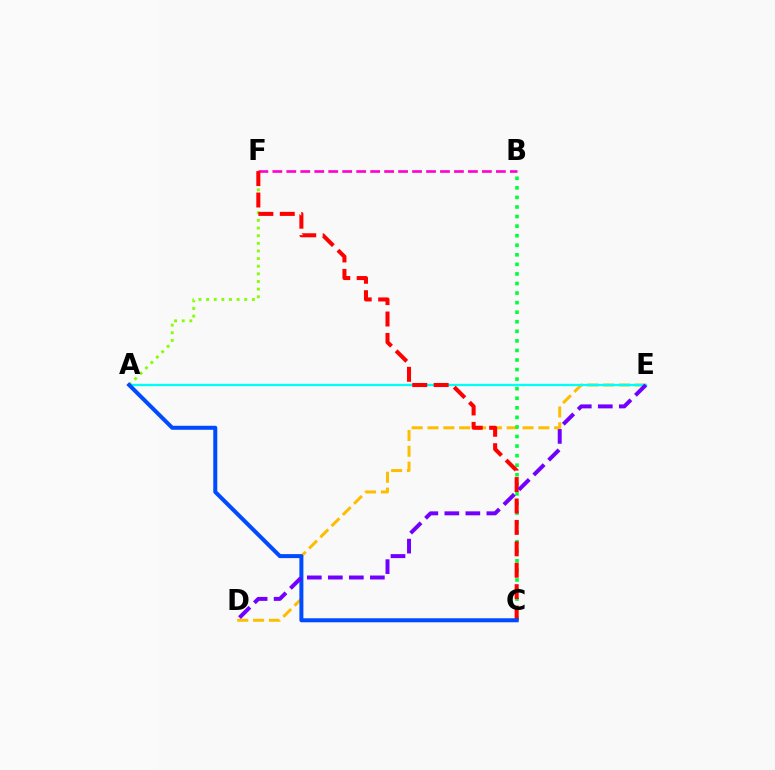{('A', 'F'): [{'color': '#84ff00', 'line_style': 'dotted', 'thickness': 2.07}], ('D', 'E'): [{'color': '#ffbd00', 'line_style': 'dashed', 'thickness': 2.15}, {'color': '#7200ff', 'line_style': 'dashed', 'thickness': 2.85}], ('B', 'C'): [{'color': '#00ff39', 'line_style': 'dotted', 'thickness': 2.6}], ('A', 'E'): [{'color': '#00fff6', 'line_style': 'solid', 'thickness': 1.67}], ('B', 'F'): [{'color': '#ff00cf', 'line_style': 'dashed', 'thickness': 1.9}], ('C', 'F'): [{'color': '#ff0000', 'line_style': 'dashed', 'thickness': 2.91}], ('A', 'C'): [{'color': '#004bff', 'line_style': 'solid', 'thickness': 2.88}]}